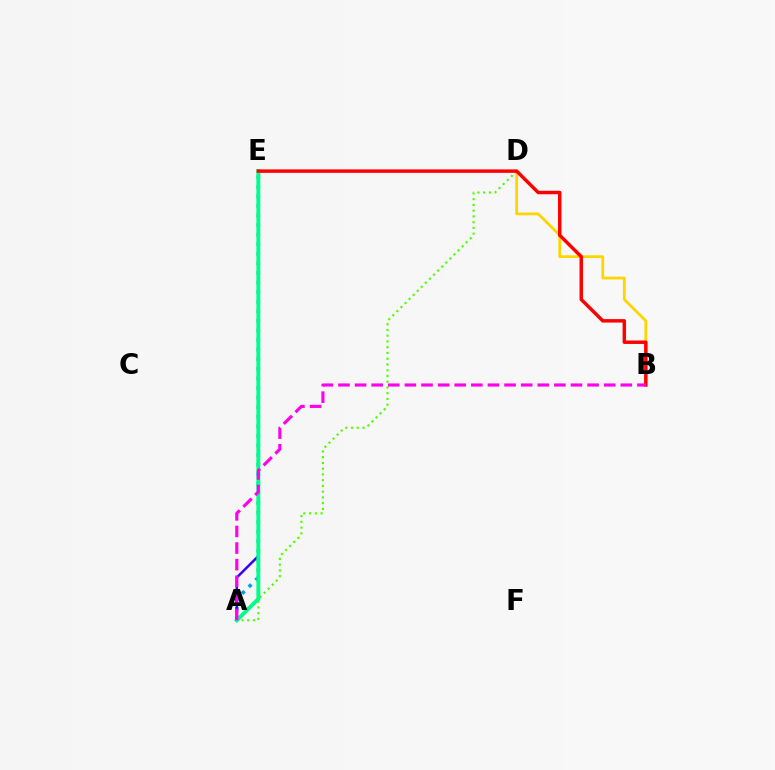{('A', 'D'): [{'color': '#4fff00', 'line_style': 'dotted', 'thickness': 1.56}], ('A', 'E'): [{'color': '#009eff', 'line_style': 'dotted', 'thickness': 2.6}, {'color': '#3700ff', 'line_style': 'solid', 'thickness': 1.81}, {'color': '#00ff86', 'line_style': 'solid', 'thickness': 2.82}], ('B', 'D'): [{'color': '#ffd500', 'line_style': 'solid', 'thickness': 2.0}], ('B', 'E'): [{'color': '#ff0000', 'line_style': 'solid', 'thickness': 2.49}], ('A', 'B'): [{'color': '#ff00ed', 'line_style': 'dashed', 'thickness': 2.26}]}